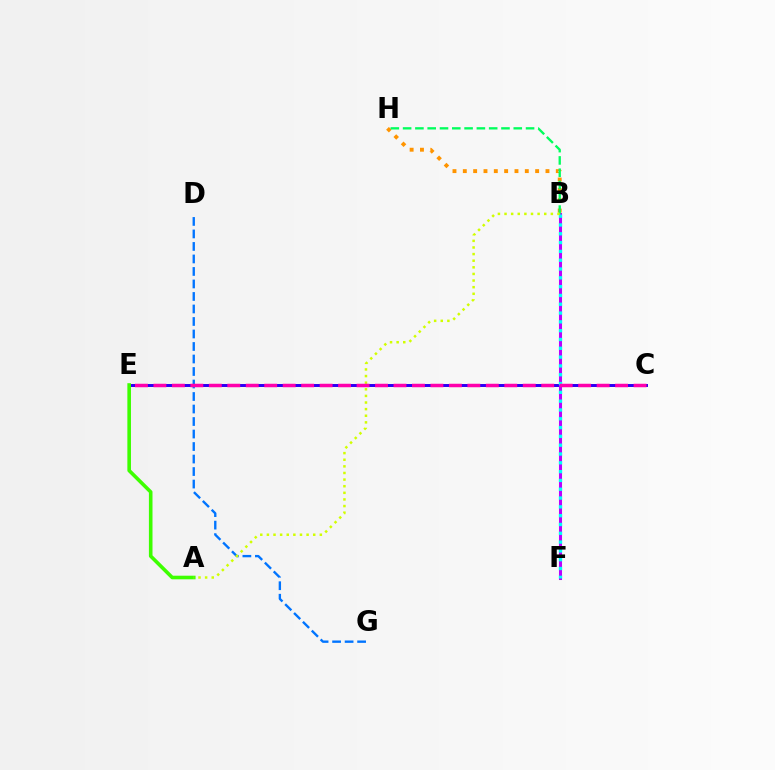{('D', 'G'): [{'color': '#0074ff', 'line_style': 'dashed', 'thickness': 1.7}], ('C', 'E'): [{'color': '#ff0000', 'line_style': 'solid', 'thickness': 2.04}, {'color': '#2500ff', 'line_style': 'solid', 'thickness': 2.05}, {'color': '#ff00ac', 'line_style': 'dashed', 'thickness': 2.51}], ('B', 'H'): [{'color': '#ff9400', 'line_style': 'dotted', 'thickness': 2.81}, {'color': '#00ff5c', 'line_style': 'dashed', 'thickness': 1.67}], ('B', 'F'): [{'color': '#b900ff', 'line_style': 'solid', 'thickness': 2.2}, {'color': '#00fff6', 'line_style': 'dotted', 'thickness': 2.39}], ('A', 'E'): [{'color': '#3dff00', 'line_style': 'solid', 'thickness': 2.59}], ('A', 'B'): [{'color': '#d1ff00', 'line_style': 'dotted', 'thickness': 1.8}]}